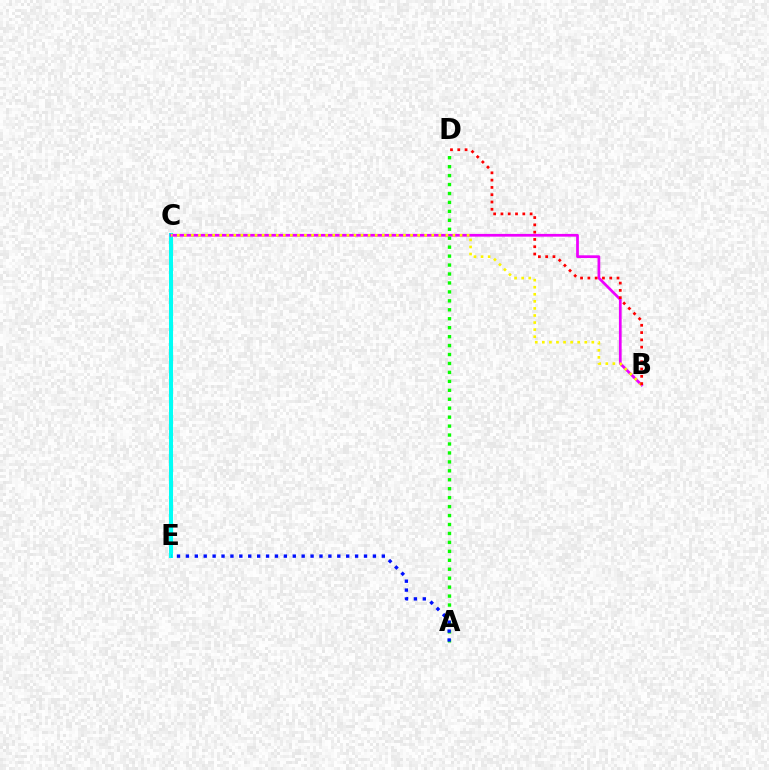{('C', 'E'): [{'color': '#00fff6', 'line_style': 'solid', 'thickness': 2.91}], ('B', 'C'): [{'color': '#ee00ff', 'line_style': 'solid', 'thickness': 1.97}, {'color': '#fcf500', 'line_style': 'dotted', 'thickness': 1.92}], ('A', 'D'): [{'color': '#08ff00', 'line_style': 'dotted', 'thickness': 2.43}], ('A', 'E'): [{'color': '#0010ff', 'line_style': 'dotted', 'thickness': 2.42}], ('B', 'D'): [{'color': '#ff0000', 'line_style': 'dotted', 'thickness': 1.98}]}